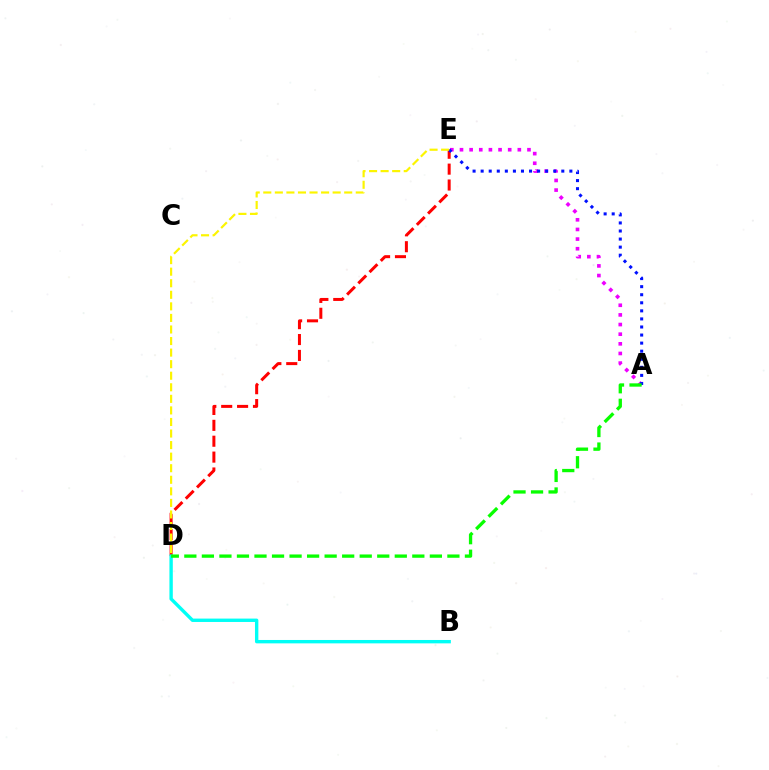{('D', 'E'): [{'color': '#ff0000', 'line_style': 'dashed', 'thickness': 2.16}, {'color': '#fcf500', 'line_style': 'dashed', 'thickness': 1.57}], ('B', 'D'): [{'color': '#00fff6', 'line_style': 'solid', 'thickness': 2.43}], ('A', 'E'): [{'color': '#ee00ff', 'line_style': 'dotted', 'thickness': 2.62}, {'color': '#0010ff', 'line_style': 'dotted', 'thickness': 2.19}], ('A', 'D'): [{'color': '#08ff00', 'line_style': 'dashed', 'thickness': 2.38}]}